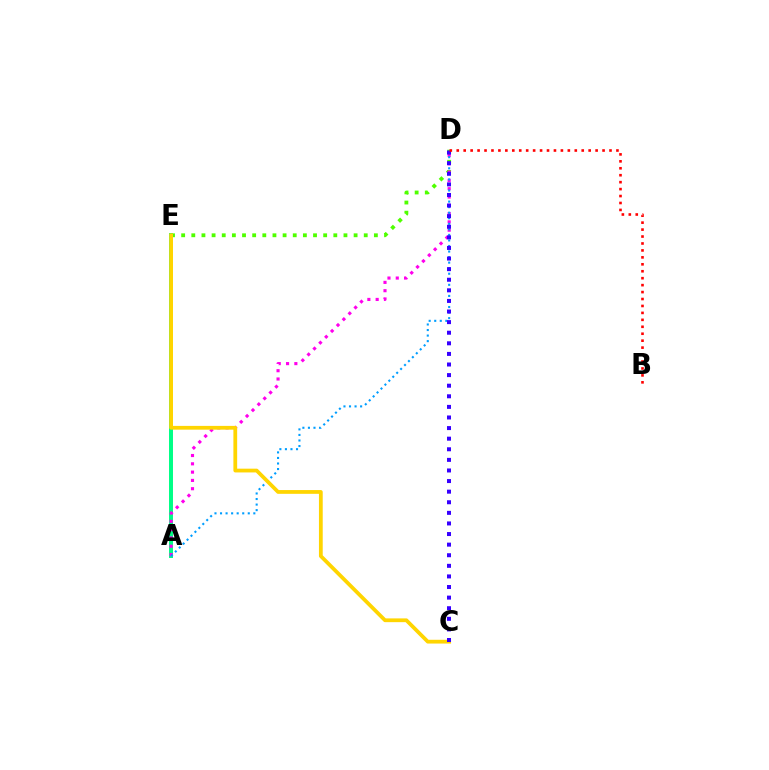{('A', 'E'): [{'color': '#00ff86', 'line_style': 'solid', 'thickness': 2.86}], ('D', 'E'): [{'color': '#4fff00', 'line_style': 'dotted', 'thickness': 2.76}], ('A', 'D'): [{'color': '#ff00ed', 'line_style': 'dotted', 'thickness': 2.25}, {'color': '#009eff', 'line_style': 'dotted', 'thickness': 1.51}], ('C', 'E'): [{'color': '#ffd500', 'line_style': 'solid', 'thickness': 2.71}], ('C', 'D'): [{'color': '#3700ff', 'line_style': 'dotted', 'thickness': 2.88}], ('B', 'D'): [{'color': '#ff0000', 'line_style': 'dotted', 'thickness': 1.89}]}